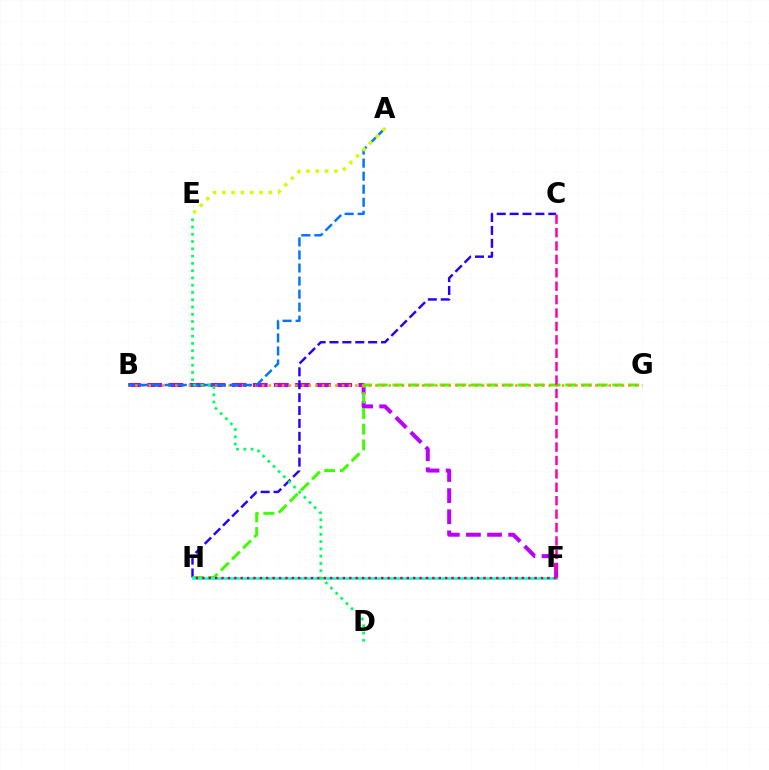{('B', 'F'): [{'color': '#b900ff', 'line_style': 'dashed', 'thickness': 2.87}], ('C', 'H'): [{'color': '#2500ff', 'line_style': 'dashed', 'thickness': 1.75}], ('G', 'H'): [{'color': '#3dff00', 'line_style': 'dashed', 'thickness': 2.13}], ('B', 'G'): [{'color': '#ff9400', 'line_style': 'dotted', 'thickness': 1.81}], ('F', 'H'): [{'color': '#00fff6', 'line_style': 'solid', 'thickness': 1.95}, {'color': '#ff0000', 'line_style': 'dotted', 'thickness': 1.74}], ('C', 'F'): [{'color': '#ff00ac', 'line_style': 'dashed', 'thickness': 1.82}], ('A', 'B'): [{'color': '#0074ff', 'line_style': 'dashed', 'thickness': 1.77}], ('D', 'E'): [{'color': '#00ff5c', 'line_style': 'dotted', 'thickness': 1.98}], ('A', 'E'): [{'color': '#d1ff00', 'line_style': 'dotted', 'thickness': 2.53}]}